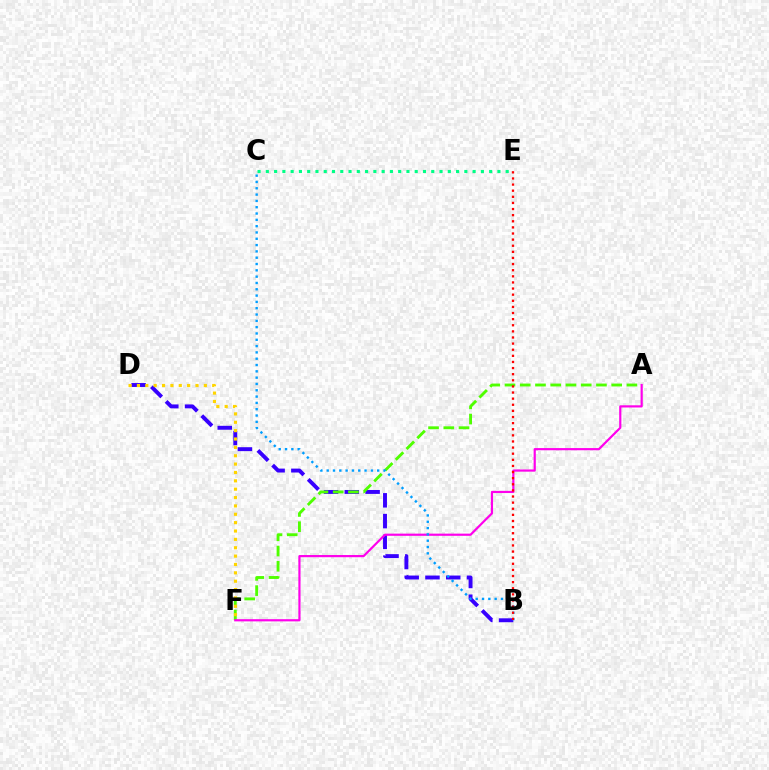{('C', 'E'): [{'color': '#00ff86', 'line_style': 'dotted', 'thickness': 2.25}], ('B', 'D'): [{'color': '#3700ff', 'line_style': 'dashed', 'thickness': 2.82}], ('A', 'F'): [{'color': '#4fff00', 'line_style': 'dashed', 'thickness': 2.07}, {'color': '#ff00ed', 'line_style': 'solid', 'thickness': 1.57}], ('D', 'F'): [{'color': '#ffd500', 'line_style': 'dotted', 'thickness': 2.27}], ('B', 'C'): [{'color': '#009eff', 'line_style': 'dotted', 'thickness': 1.72}], ('B', 'E'): [{'color': '#ff0000', 'line_style': 'dotted', 'thickness': 1.66}]}